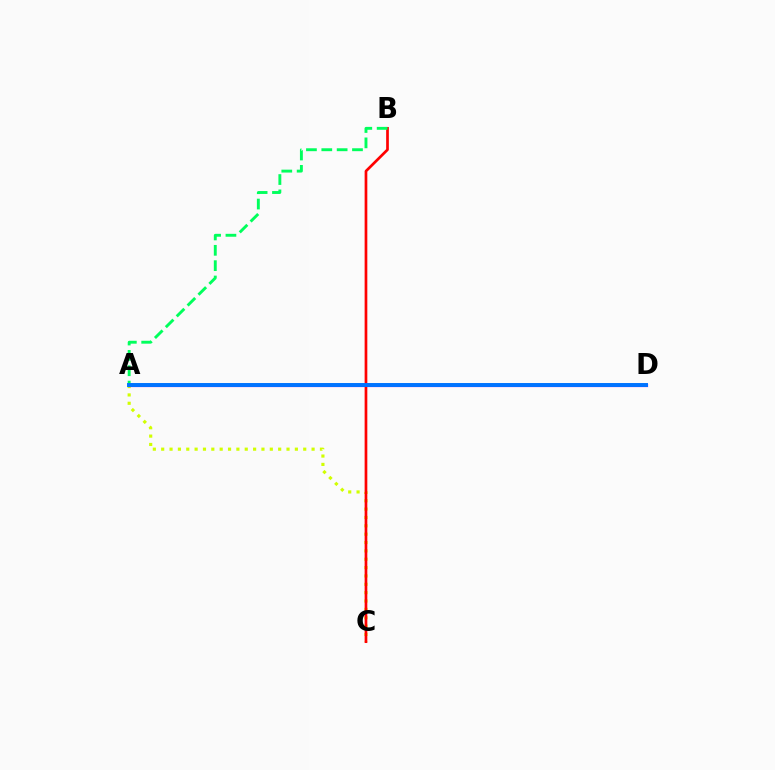{('A', 'C'): [{'color': '#d1ff00', 'line_style': 'dotted', 'thickness': 2.27}], ('A', 'D'): [{'color': '#b900ff', 'line_style': 'solid', 'thickness': 2.3}, {'color': '#0074ff', 'line_style': 'solid', 'thickness': 2.84}], ('B', 'C'): [{'color': '#ff0000', 'line_style': 'solid', 'thickness': 1.94}], ('A', 'B'): [{'color': '#00ff5c', 'line_style': 'dashed', 'thickness': 2.09}]}